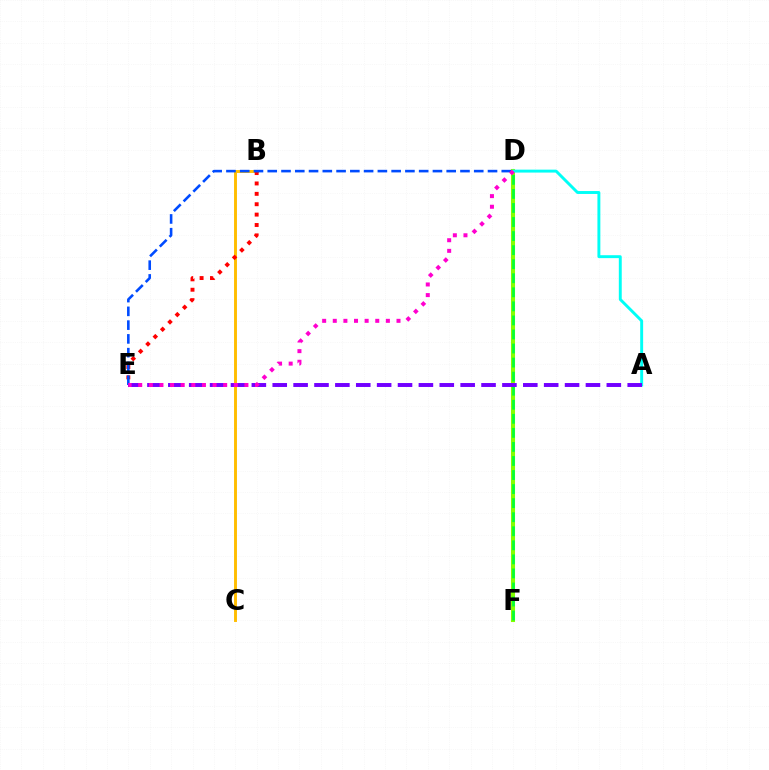{('D', 'F'): [{'color': '#84ff00', 'line_style': 'solid', 'thickness': 2.93}, {'color': '#00ff39', 'line_style': 'dashed', 'thickness': 1.91}], ('A', 'D'): [{'color': '#00fff6', 'line_style': 'solid', 'thickness': 2.1}], ('B', 'C'): [{'color': '#ffbd00', 'line_style': 'solid', 'thickness': 2.1}], ('B', 'E'): [{'color': '#ff0000', 'line_style': 'dotted', 'thickness': 2.82}], ('D', 'E'): [{'color': '#004bff', 'line_style': 'dashed', 'thickness': 1.87}, {'color': '#ff00cf', 'line_style': 'dotted', 'thickness': 2.89}], ('A', 'E'): [{'color': '#7200ff', 'line_style': 'dashed', 'thickness': 2.84}]}